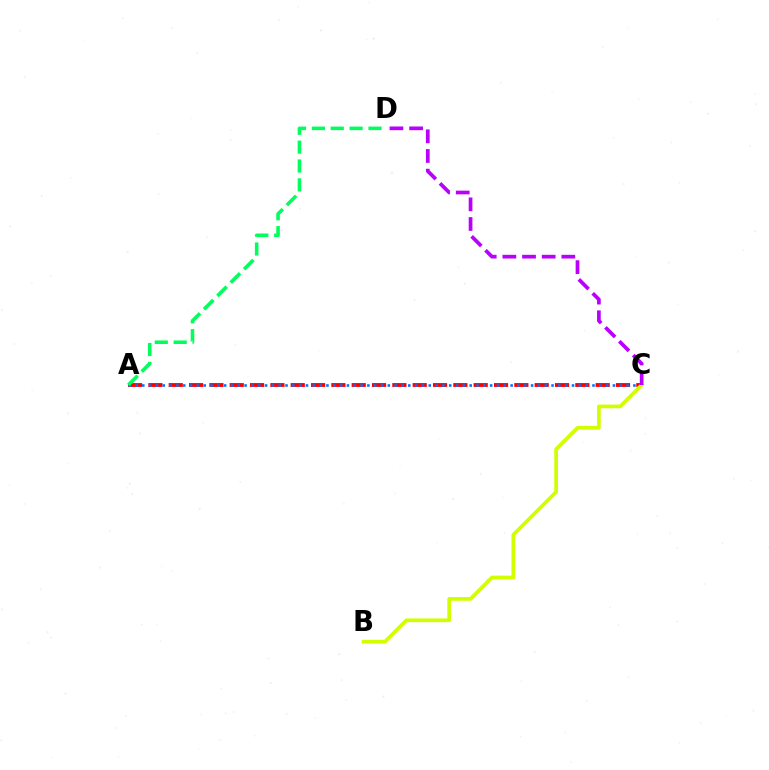{('A', 'C'): [{'color': '#ff0000', 'line_style': 'dashed', 'thickness': 2.76}, {'color': '#0074ff', 'line_style': 'dotted', 'thickness': 1.85}], ('B', 'C'): [{'color': '#d1ff00', 'line_style': 'solid', 'thickness': 2.68}], ('A', 'D'): [{'color': '#00ff5c', 'line_style': 'dashed', 'thickness': 2.56}], ('C', 'D'): [{'color': '#b900ff', 'line_style': 'dashed', 'thickness': 2.67}]}